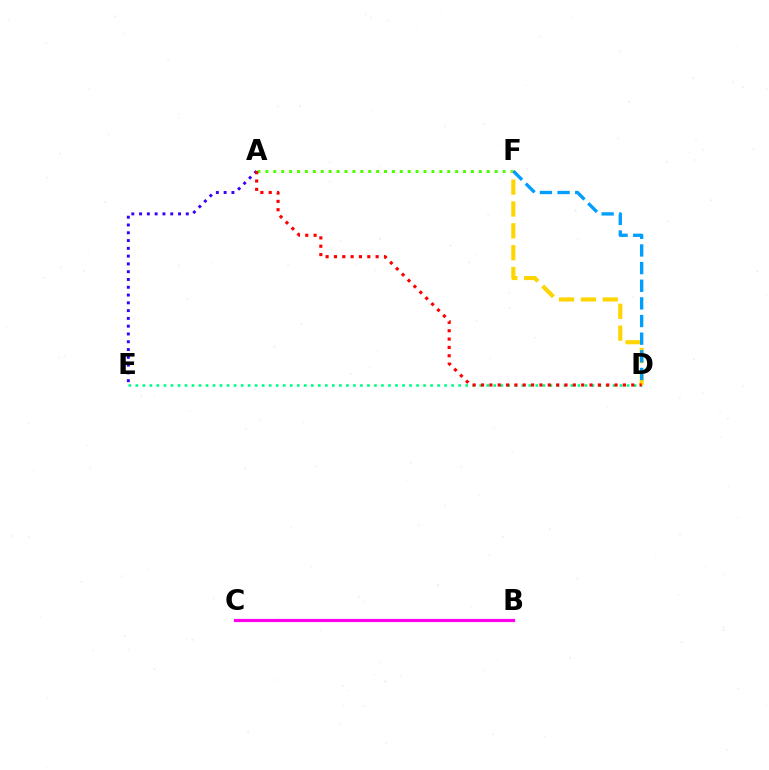{('A', 'F'): [{'color': '#4fff00', 'line_style': 'dotted', 'thickness': 2.15}], ('D', 'E'): [{'color': '#00ff86', 'line_style': 'dotted', 'thickness': 1.91}], ('A', 'E'): [{'color': '#3700ff', 'line_style': 'dotted', 'thickness': 2.11}], ('D', 'F'): [{'color': '#ffd500', 'line_style': 'dashed', 'thickness': 2.97}, {'color': '#009eff', 'line_style': 'dashed', 'thickness': 2.4}], ('B', 'C'): [{'color': '#ff00ed', 'line_style': 'solid', 'thickness': 2.29}], ('A', 'D'): [{'color': '#ff0000', 'line_style': 'dotted', 'thickness': 2.27}]}